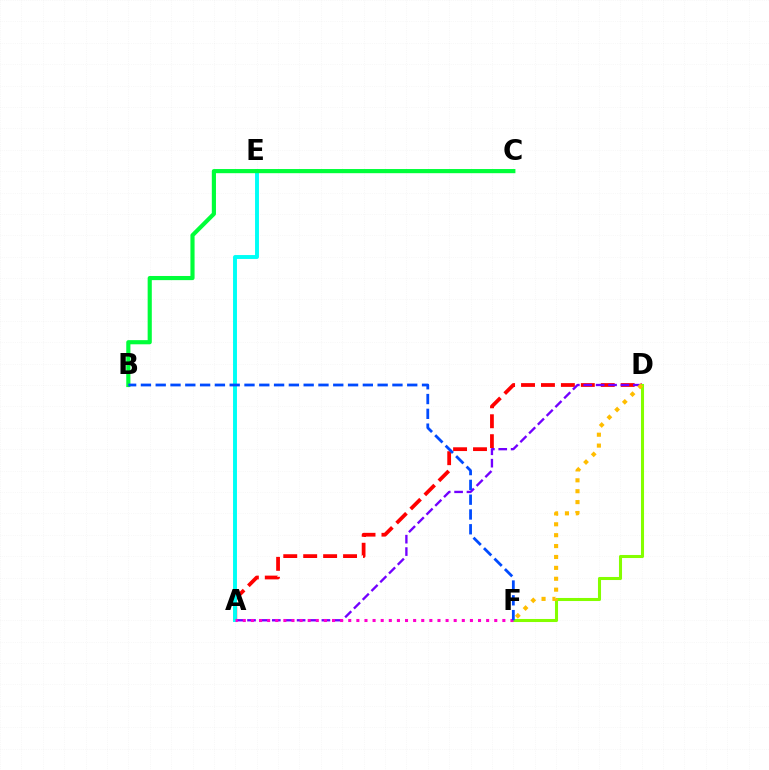{('A', 'D'): [{'color': '#ff0000', 'line_style': 'dashed', 'thickness': 2.71}, {'color': '#7200ff', 'line_style': 'dashed', 'thickness': 1.68}], ('D', 'F'): [{'color': '#84ff00', 'line_style': 'solid', 'thickness': 2.21}, {'color': '#ffbd00', 'line_style': 'dotted', 'thickness': 2.96}], ('A', 'E'): [{'color': '#00fff6', 'line_style': 'solid', 'thickness': 2.82}], ('B', 'C'): [{'color': '#00ff39', 'line_style': 'solid', 'thickness': 2.99}], ('A', 'F'): [{'color': '#ff00cf', 'line_style': 'dotted', 'thickness': 2.2}], ('B', 'F'): [{'color': '#004bff', 'line_style': 'dashed', 'thickness': 2.01}]}